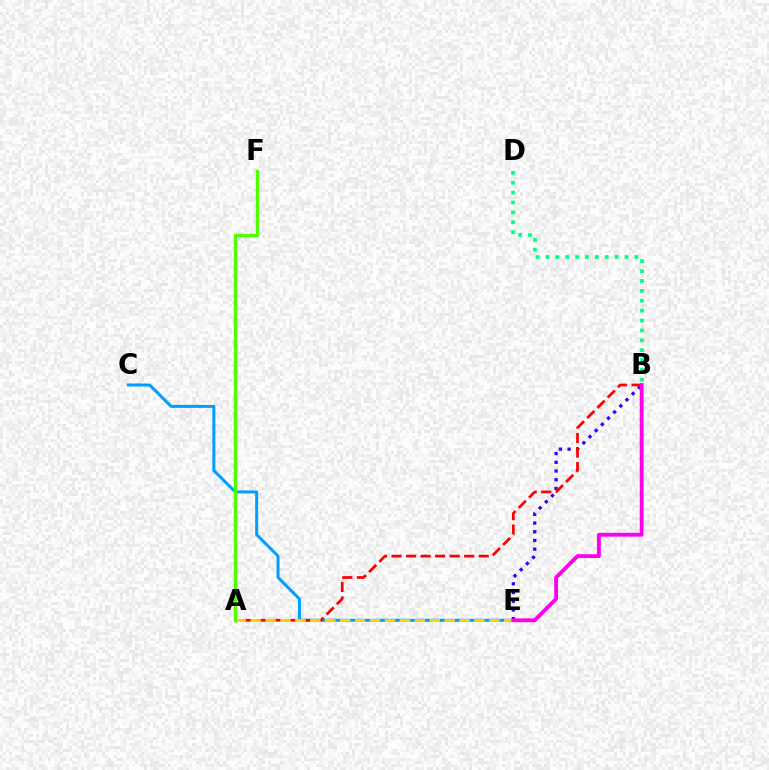{('B', 'E'): [{'color': '#3700ff', 'line_style': 'dotted', 'thickness': 2.36}, {'color': '#ff00ed', 'line_style': 'solid', 'thickness': 2.77}], ('B', 'D'): [{'color': '#00ff86', 'line_style': 'dotted', 'thickness': 2.68}], ('C', 'E'): [{'color': '#009eff', 'line_style': 'solid', 'thickness': 2.15}], ('A', 'B'): [{'color': '#ff0000', 'line_style': 'dashed', 'thickness': 1.97}], ('A', 'E'): [{'color': '#ffd500', 'line_style': 'dashed', 'thickness': 2.03}], ('A', 'F'): [{'color': '#4fff00', 'line_style': 'solid', 'thickness': 2.46}]}